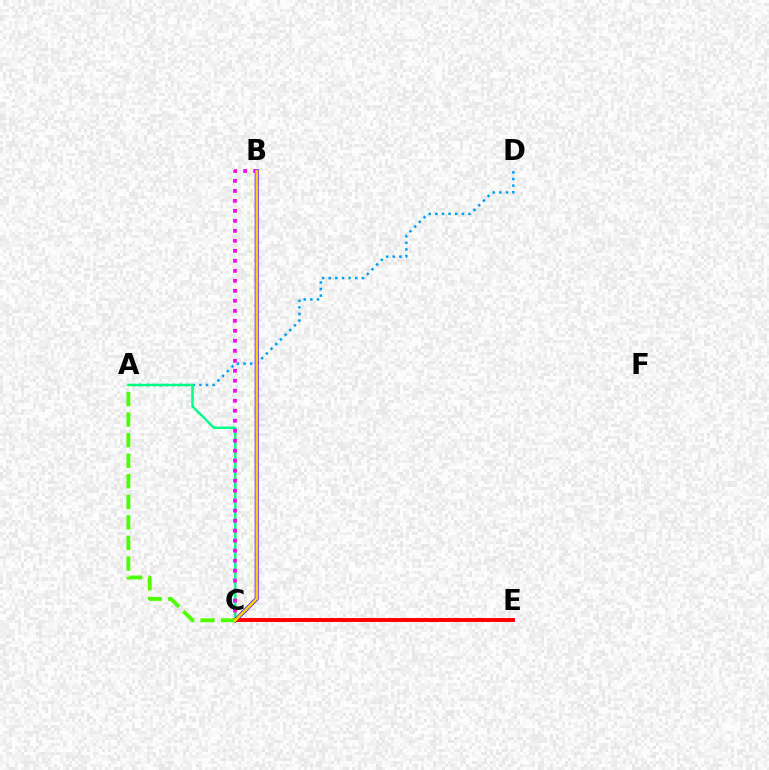{('A', 'D'): [{'color': '#009eff', 'line_style': 'dotted', 'thickness': 1.8}], ('A', 'C'): [{'color': '#00ff86', 'line_style': 'solid', 'thickness': 1.78}, {'color': '#4fff00', 'line_style': 'dashed', 'thickness': 2.79}], ('B', 'C'): [{'color': '#3700ff', 'line_style': 'solid', 'thickness': 2.81}, {'color': '#ff00ed', 'line_style': 'dotted', 'thickness': 2.72}, {'color': '#ffd500', 'line_style': 'solid', 'thickness': 1.88}], ('C', 'E'): [{'color': '#ff0000', 'line_style': 'solid', 'thickness': 2.82}]}